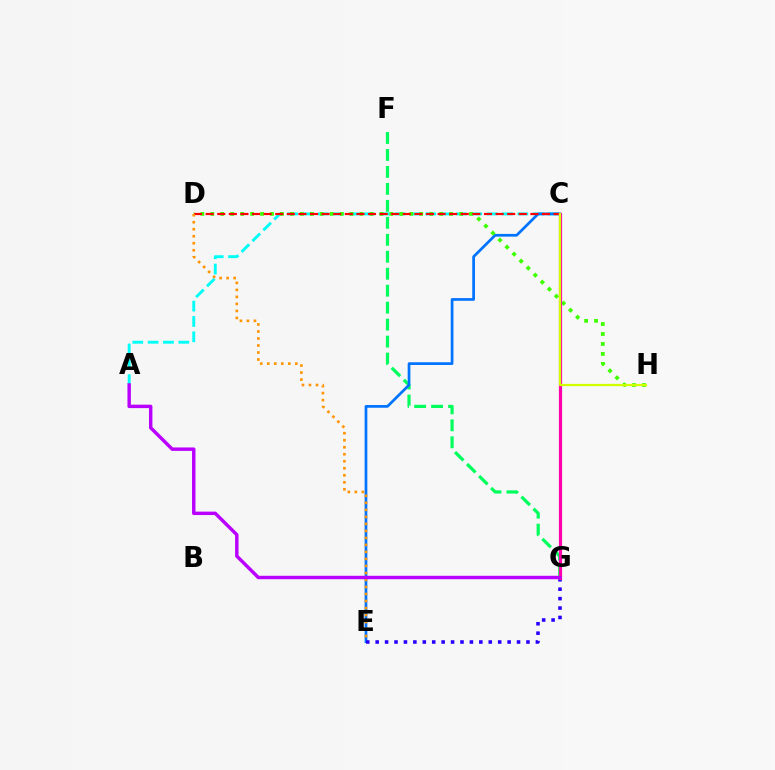{('F', 'G'): [{'color': '#00ff5c', 'line_style': 'dashed', 'thickness': 2.31}], ('A', 'C'): [{'color': '#00fff6', 'line_style': 'dashed', 'thickness': 2.08}], ('C', 'E'): [{'color': '#0074ff', 'line_style': 'solid', 'thickness': 1.96}], ('D', 'H'): [{'color': '#3dff00', 'line_style': 'dotted', 'thickness': 2.7}], ('E', 'G'): [{'color': '#2500ff', 'line_style': 'dotted', 'thickness': 2.56}], ('C', 'D'): [{'color': '#ff0000', 'line_style': 'dashed', 'thickness': 1.58}], ('C', 'G'): [{'color': '#ff00ac', 'line_style': 'solid', 'thickness': 2.3}], ('D', 'E'): [{'color': '#ff9400', 'line_style': 'dotted', 'thickness': 1.91}], ('C', 'H'): [{'color': '#d1ff00', 'line_style': 'solid', 'thickness': 1.62}], ('A', 'G'): [{'color': '#b900ff', 'line_style': 'solid', 'thickness': 2.47}]}